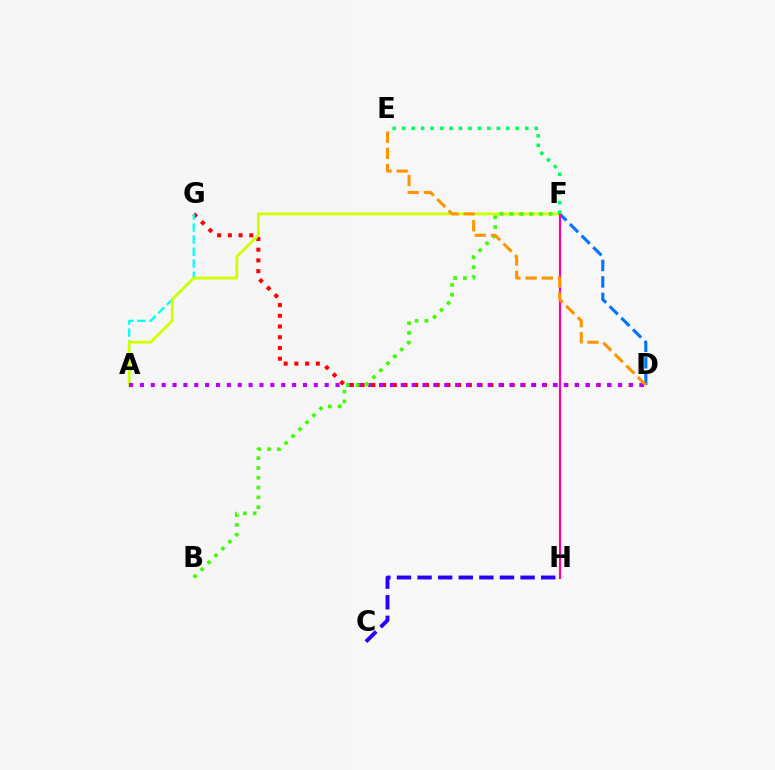{('D', 'F'): [{'color': '#0074ff', 'line_style': 'dashed', 'thickness': 2.24}], ('D', 'G'): [{'color': '#ff0000', 'line_style': 'dotted', 'thickness': 2.91}], ('C', 'H'): [{'color': '#2500ff', 'line_style': 'dashed', 'thickness': 2.8}], ('A', 'G'): [{'color': '#00fff6', 'line_style': 'dashed', 'thickness': 1.64}], ('A', 'F'): [{'color': '#d1ff00', 'line_style': 'solid', 'thickness': 2.03}], ('A', 'D'): [{'color': '#b900ff', 'line_style': 'dotted', 'thickness': 2.95}], ('B', 'F'): [{'color': '#3dff00', 'line_style': 'dotted', 'thickness': 2.67}], ('F', 'H'): [{'color': '#ff00ac', 'line_style': 'solid', 'thickness': 1.57}], ('E', 'F'): [{'color': '#00ff5c', 'line_style': 'dotted', 'thickness': 2.57}], ('D', 'E'): [{'color': '#ff9400', 'line_style': 'dashed', 'thickness': 2.2}]}